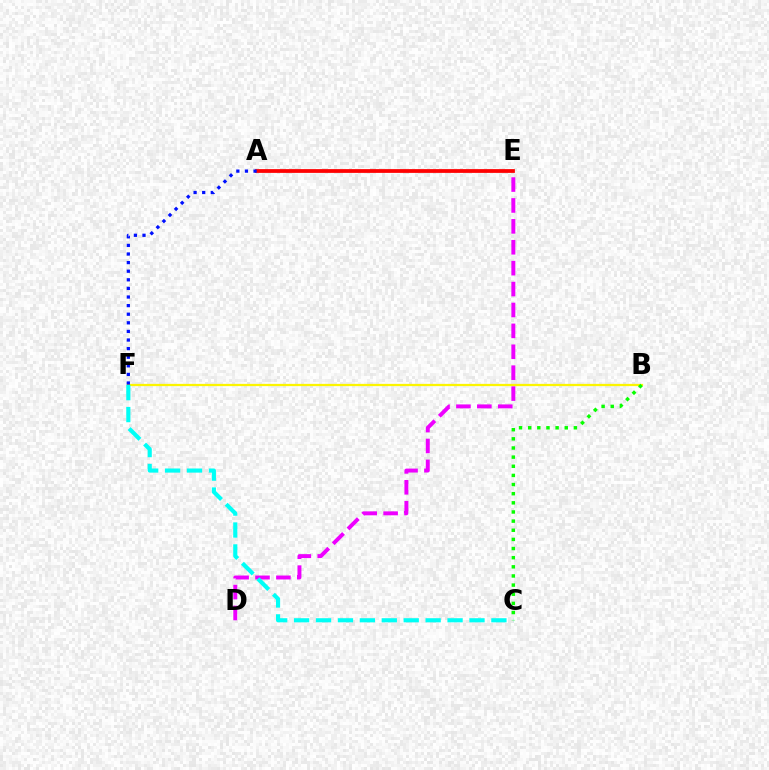{('D', 'E'): [{'color': '#ee00ff', 'line_style': 'dashed', 'thickness': 2.84}], ('A', 'E'): [{'color': '#ff0000', 'line_style': 'solid', 'thickness': 2.71}], ('B', 'F'): [{'color': '#fcf500', 'line_style': 'solid', 'thickness': 1.62}], ('B', 'C'): [{'color': '#08ff00', 'line_style': 'dotted', 'thickness': 2.48}], ('A', 'F'): [{'color': '#0010ff', 'line_style': 'dotted', 'thickness': 2.34}], ('C', 'F'): [{'color': '#00fff6', 'line_style': 'dashed', 'thickness': 2.98}]}